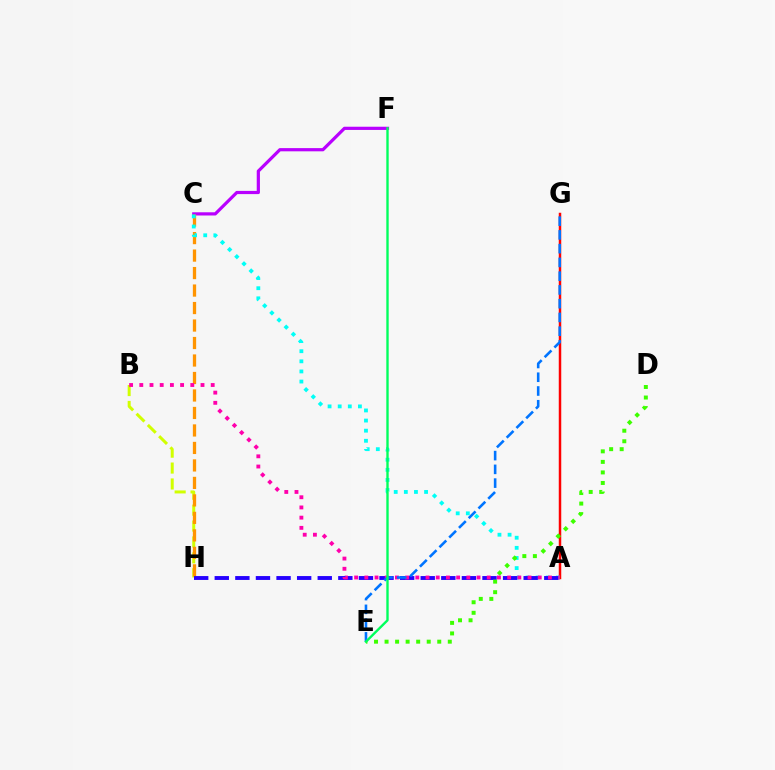{('A', 'G'): [{'color': '#ff0000', 'line_style': 'solid', 'thickness': 1.79}], ('B', 'H'): [{'color': '#d1ff00', 'line_style': 'dashed', 'thickness': 2.16}], ('C', 'F'): [{'color': '#b900ff', 'line_style': 'solid', 'thickness': 2.31}], ('C', 'H'): [{'color': '#ff9400', 'line_style': 'dashed', 'thickness': 2.38}], ('A', 'C'): [{'color': '#00fff6', 'line_style': 'dotted', 'thickness': 2.75}], ('A', 'H'): [{'color': '#2500ff', 'line_style': 'dashed', 'thickness': 2.8}], ('D', 'E'): [{'color': '#3dff00', 'line_style': 'dotted', 'thickness': 2.86}], ('A', 'B'): [{'color': '#ff00ac', 'line_style': 'dotted', 'thickness': 2.77}], ('E', 'G'): [{'color': '#0074ff', 'line_style': 'dashed', 'thickness': 1.87}], ('E', 'F'): [{'color': '#00ff5c', 'line_style': 'solid', 'thickness': 1.71}]}